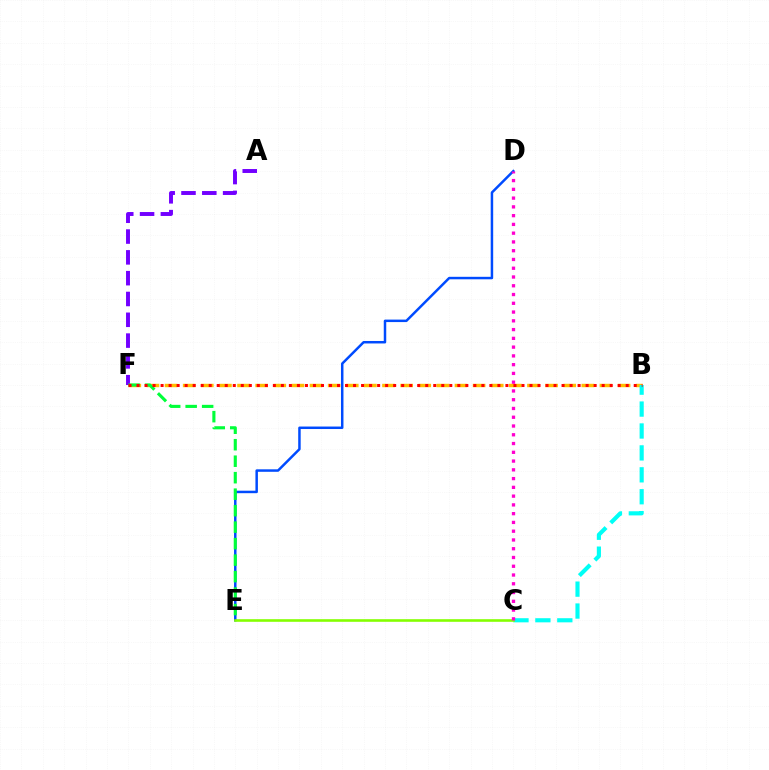{('D', 'E'): [{'color': '#004bff', 'line_style': 'solid', 'thickness': 1.79}], ('B', 'F'): [{'color': '#ffbd00', 'line_style': 'dashed', 'thickness': 2.46}, {'color': '#ff0000', 'line_style': 'dotted', 'thickness': 2.18}], ('B', 'C'): [{'color': '#00fff6', 'line_style': 'dashed', 'thickness': 2.98}], ('A', 'F'): [{'color': '#7200ff', 'line_style': 'dashed', 'thickness': 2.83}], ('C', 'E'): [{'color': '#84ff00', 'line_style': 'solid', 'thickness': 1.88}], ('E', 'F'): [{'color': '#00ff39', 'line_style': 'dashed', 'thickness': 2.24}], ('C', 'D'): [{'color': '#ff00cf', 'line_style': 'dotted', 'thickness': 2.38}]}